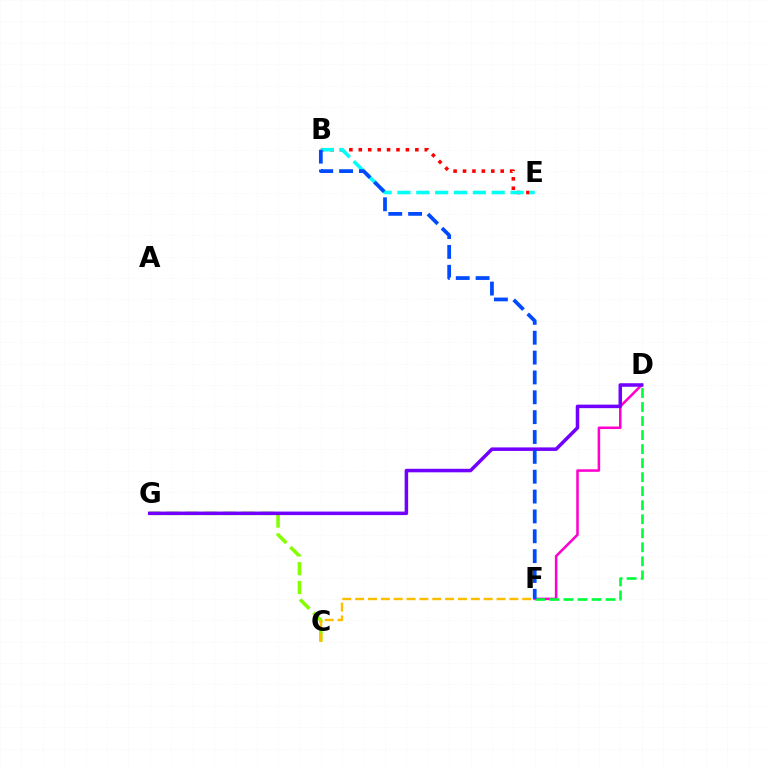{('C', 'G'): [{'color': '#84ff00', 'line_style': 'dashed', 'thickness': 2.56}], ('B', 'E'): [{'color': '#ff0000', 'line_style': 'dotted', 'thickness': 2.56}, {'color': '#00fff6', 'line_style': 'dashed', 'thickness': 2.56}], ('D', 'F'): [{'color': '#ff00cf', 'line_style': 'solid', 'thickness': 1.82}, {'color': '#00ff39', 'line_style': 'dashed', 'thickness': 1.91}], ('C', 'F'): [{'color': '#ffbd00', 'line_style': 'dashed', 'thickness': 1.75}], ('D', 'G'): [{'color': '#7200ff', 'line_style': 'solid', 'thickness': 2.54}], ('B', 'F'): [{'color': '#004bff', 'line_style': 'dashed', 'thickness': 2.7}]}